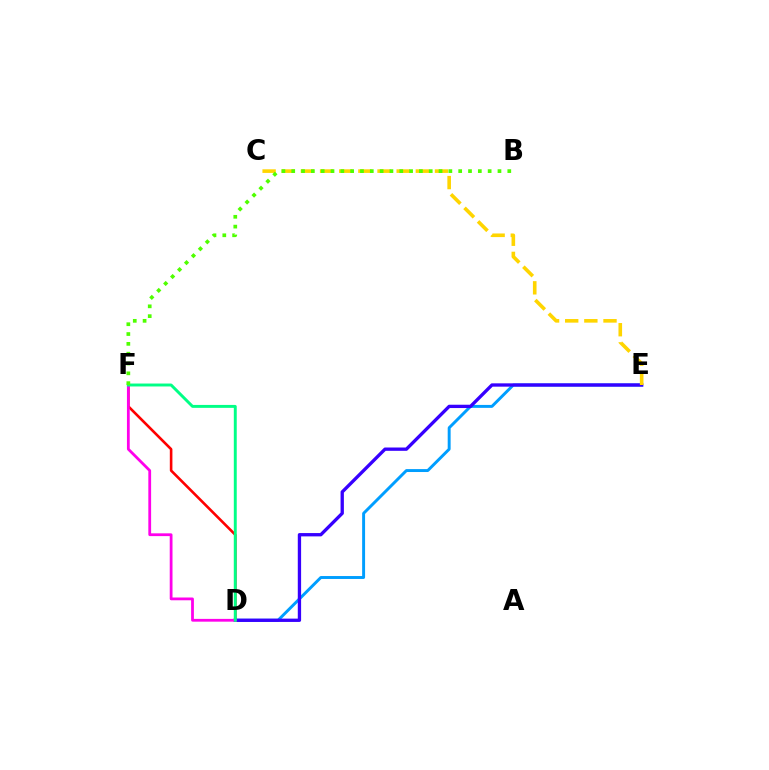{('D', 'E'): [{'color': '#009eff', 'line_style': 'solid', 'thickness': 2.11}, {'color': '#3700ff', 'line_style': 'solid', 'thickness': 2.39}], ('D', 'F'): [{'color': '#ff0000', 'line_style': 'solid', 'thickness': 1.88}, {'color': '#ff00ed', 'line_style': 'solid', 'thickness': 2.0}, {'color': '#00ff86', 'line_style': 'solid', 'thickness': 2.11}], ('C', 'E'): [{'color': '#ffd500', 'line_style': 'dashed', 'thickness': 2.6}], ('B', 'F'): [{'color': '#4fff00', 'line_style': 'dotted', 'thickness': 2.67}]}